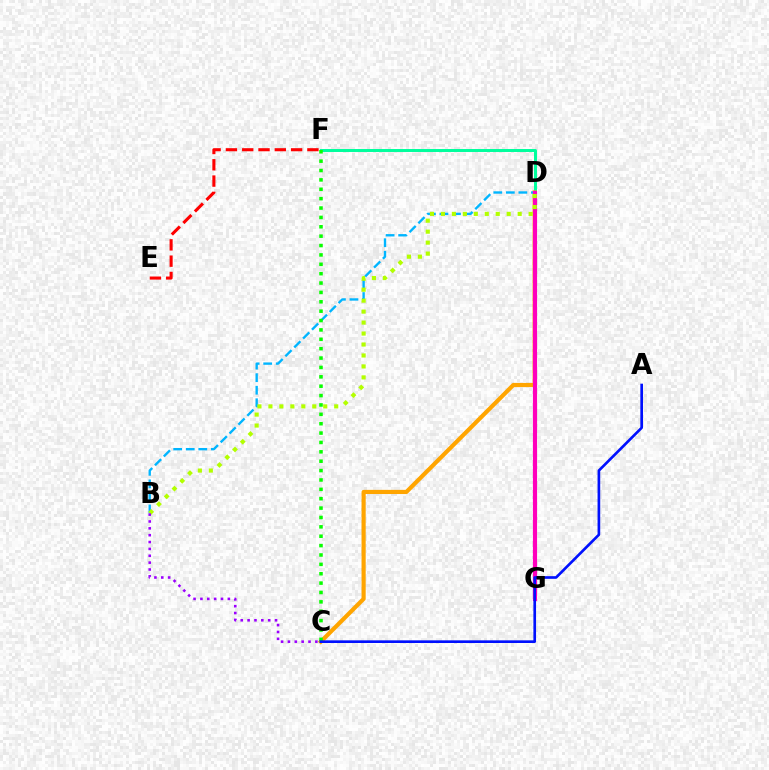{('D', 'F'): [{'color': '#00ff9d', 'line_style': 'solid', 'thickness': 2.14}], ('C', 'D'): [{'color': '#ffa500', 'line_style': 'solid', 'thickness': 2.99}], ('B', 'D'): [{'color': '#00b5ff', 'line_style': 'dashed', 'thickness': 1.7}, {'color': '#b3ff00', 'line_style': 'dotted', 'thickness': 2.98}], ('D', 'G'): [{'color': '#ff00bd', 'line_style': 'solid', 'thickness': 3.0}], ('E', 'F'): [{'color': '#ff0000', 'line_style': 'dashed', 'thickness': 2.21}], ('C', 'F'): [{'color': '#08ff00', 'line_style': 'dotted', 'thickness': 2.55}], ('B', 'C'): [{'color': '#9b00ff', 'line_style': 'dotted', 'thickness': 1.86}], ('A', 'C'): [{'color': '#0010ff', 'line_style': 'solid', 'thickness': 1.91}]}